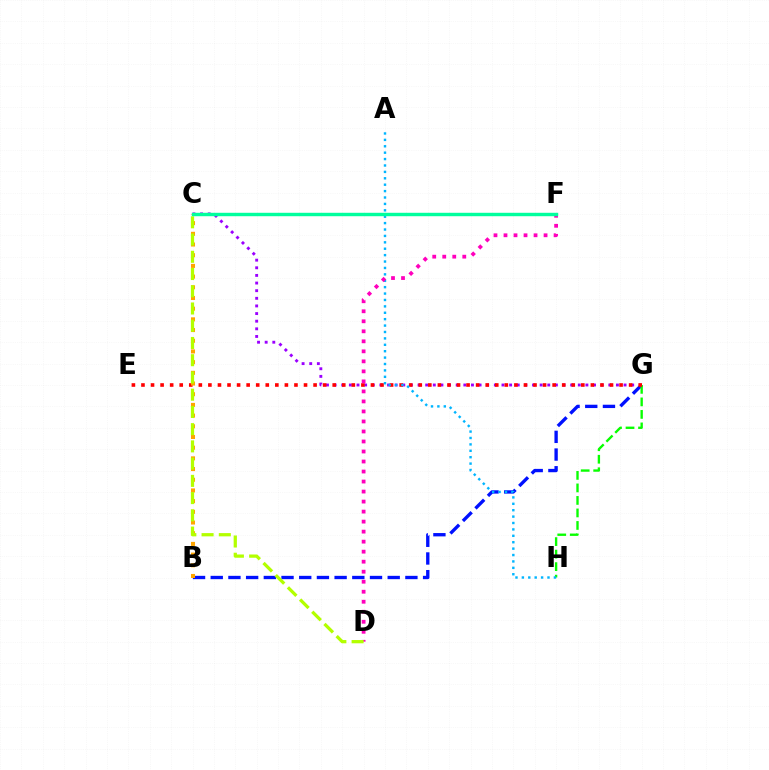{('C', 'G'): [{'color': '#9b00ff', 'line_style': 'dotted', 'thickness': 2.07}], ('B', 'G'): [{'color': '#0010ff', 'line_style': 'dashed', 'thickness': 2.4}], ('G', 'H'): [{'color': '#08ff00', 'line_style': 'dashed', 'thickness': 1.7}], ('E', 'G'): [{'color': '#ff0000', 'line_style': 'dotted', 'thickness': 2.6}], ('B', 'C'): [{'color': '#ffa500', 'line_style': 'dotted', 'thickness': 2.91}], ('A', 'H'): [{'color': '#00b5ff', 'line_style': 'dotted', 'thickness': 1.74}], ('D', 'F'): [{'color': '#ff00bd', 'line_style': 'dotted', 'thickness': 2.72}], ('C', 'D'): [{'color': '#b3ff00', 'line_style': 'dashed', 'thickness': 2.34}], ('C', 'F'): [{'color': '#00ff9d', 'line_style': 'solid', 'thickness': 2.46}]}